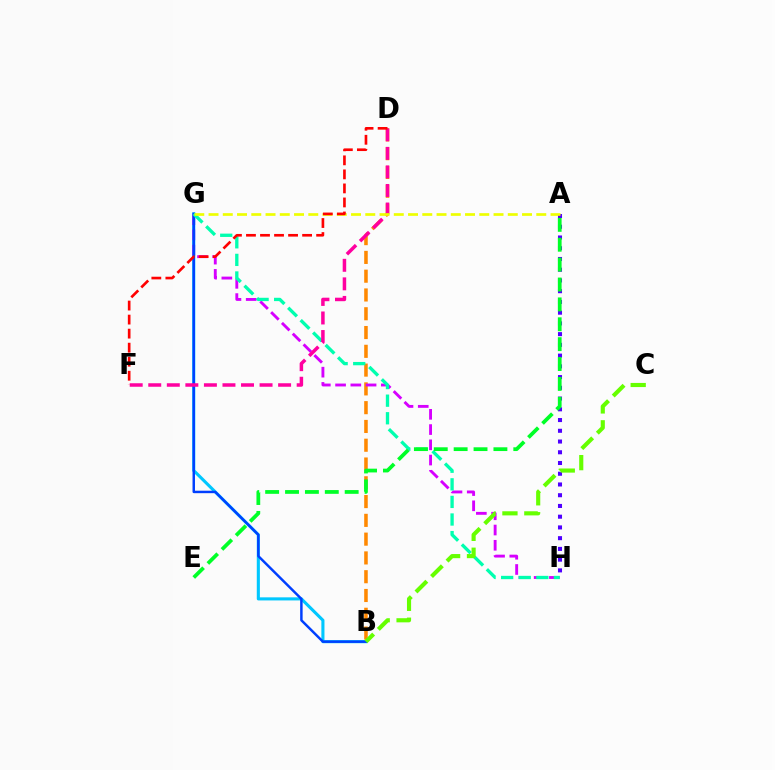{('B', 'G'): [{'color': '#00c7ff', 'line_style': 'solid', 'thickness': 2.23}, {'color': '#003fff', 'line_style': 'solid', 'thickness': 1.78}], ('B', 'D'): [{'color': '#ff8800', 'line_style': 'dashed', 'thickness': 2.55}], ('G', 'H'): [{'color': '#d600ff', 'line_style': 'dashed', 'thickness': 2.07}, {'color': '#00ffaf', 'line_style': 'dashed', 'thickness': 2.39}], ('D', 'F'): [{'color': '#ff00a0', 'line_style': 'dashed', 'thickness': 2.52}, {'color': '#ff0000', 'line_style': 'dashed', 'thickness': 1.91}], ('A', 'H'): [{'color': '#4f00ff', 'line_style': 'dotted', 'thickness': 2.92}], ('A', 'E'): [{'color': '#00ff27', 'line_style': 'dashed', 'thickness': 2.7}], ('A', 'G'): [{'color': '#eeff00', 'line_style': 'dashed', 'thickness': 1.94}], ('B', 'C'): [{'color': '#66ff00', 'line_style': 'dashed', 'thickness': 2.97}]}